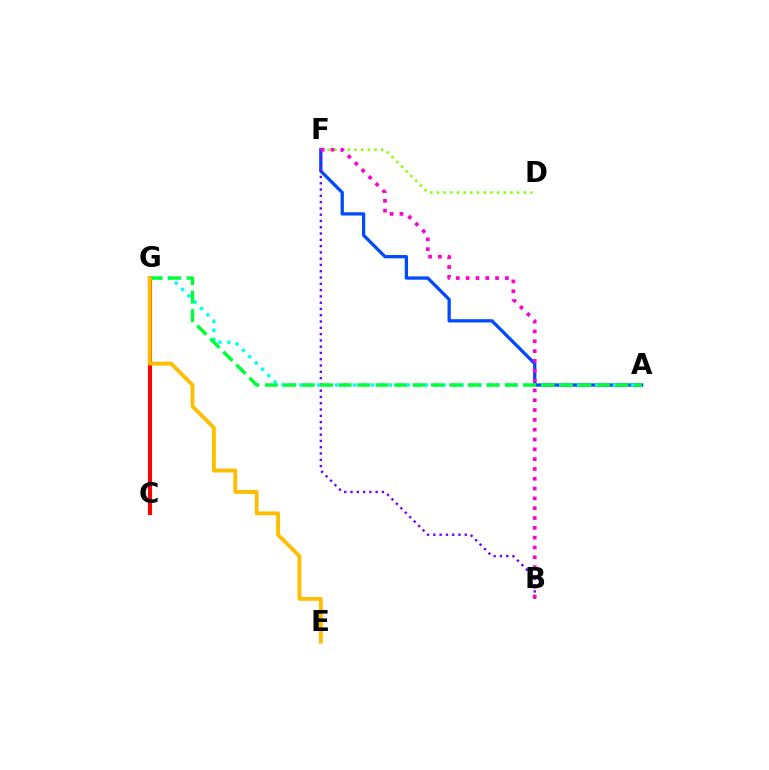{('A', 'F'): [{'color': '#004bff', 'line_style': 'solid', 'thickness': 2.37}], ('D', 'F'): [{'color': '#84ff00', 'line_style': 'dotted', 'thickness': 1.81}], ('B', 'F'): [{'color': '#7200ff', 'line_style': 'dotted', 'thickness': 1.71}, {'color': '#ff00cf', 'line_style': 'dotted', 'thickness': 2.67}], ('A', 'G'): [{'color': '#00fff6', 'line_style': 'dotted', 'thickness': 2.44}, {'color': '#00ff39', 'line_style': 'dashed', 'thickness': 2.51}], ('C', 'G'): [{'color': '#ff0000', 'line_style': 'solid', 'thickness': 2.93}], ('E', 'G'): [{'color': '#ffbd00', 'line_style': 'solid', 'thickness': 2.77}]}